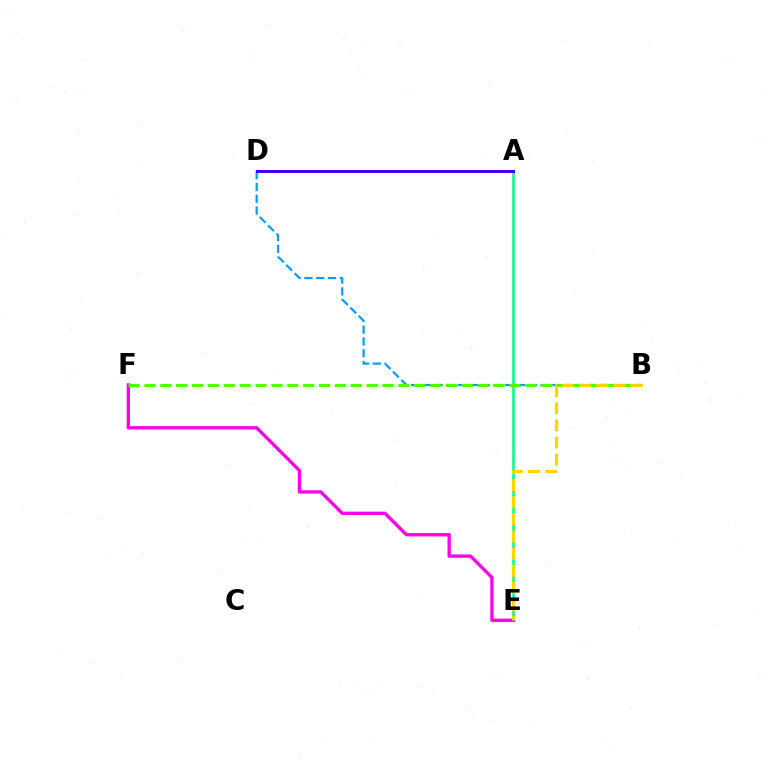{('B', 'D'): [{'color': '#009eff', 'line_style': 'dashed', 'thickness': 1.6}], ('A', 'E'): [{'color': '#00ff86', 'line_style': 'solid', 'thickness': 1.84}], ('A', 'D'): [{'color': '#ff0000', 'line_style': 'solid', 'thickness': 2.01}, {'color': '#3700ff', 'line_style': 'solid', 'thickness': 2.11}], ('E', 'F'): [{'color': '#ff00ed', 'line_style': 'solid', 'thickness': 2.41}], ('B', 'F'): [{'color': '#4fff00', 'line_style': 'dashed', 'thickness': 2.16}], ('B', 'E'): [{'color': '#ffd500', 'line_style': 'dashed', 'thickness': 2.33}]}